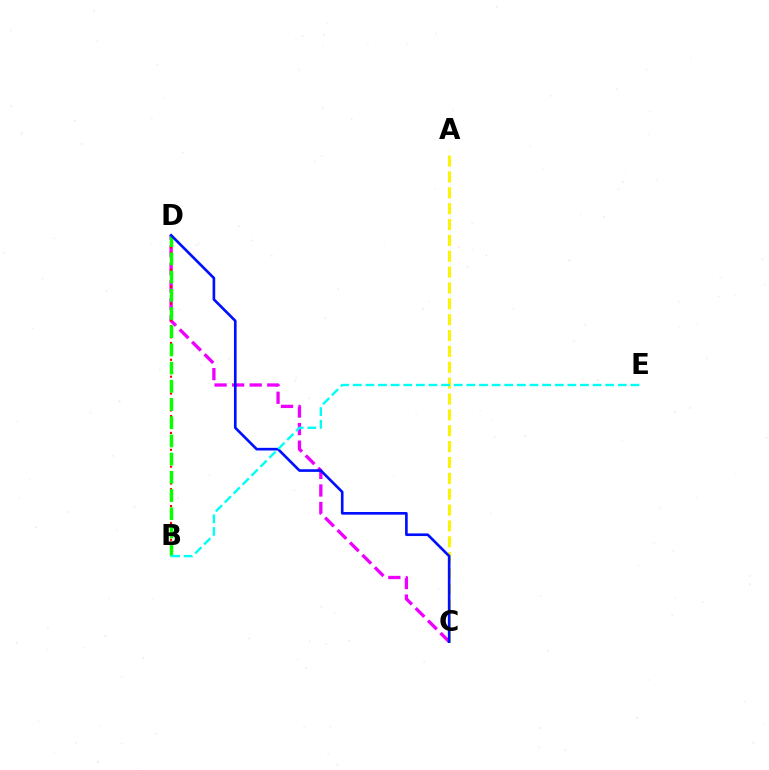{('C', 'D'): [{'color': '#ee00ff', 'line_style': 'dashed', 'thickness': 2.39}, {'color': '#0010ff', 'line_style': 'solid', 'thickness': 1.91}], ('B', 'D'): [{'color': '#ff0000', 'line_style': 'dotted', 'thickness': 1.53}, {'color': '#08ff00', 'line_style': 'dashed', 'thickness': 2.47}], ('A', 'C'): [{'color': '#fcf500', 'line_style': 'dashed', 'thickness': 2.15}], ('B', 'E'): [{'color': '#00fff6', 'line_style': 'dashed', 'thickness': 1.71}]}